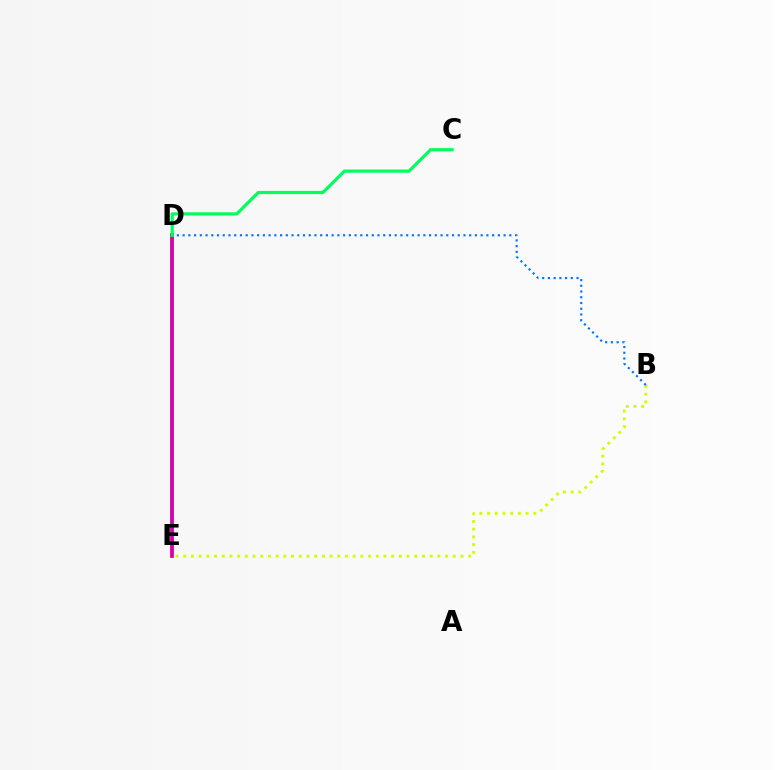{('D', 'E'): [{'color': '#ff0000', 'line_style': 'solid', 'thickness': 2.65}, {'color': '#b900ff', 'line_style': 'solid', 'thickness': 1.78}], ('B', 'E'): [{'color': '#d1ff00', 'line_style': 'dotted', 'thickness': 2.09}], ('B', 'D'): [{'color': '#0074ff', 'line_style': 'dotted', 'thickness': 1.56}], ('C', 'D'): [{'color': '#00ff5c', 'line_style': 'solid', 'thickness': 2.29}]}